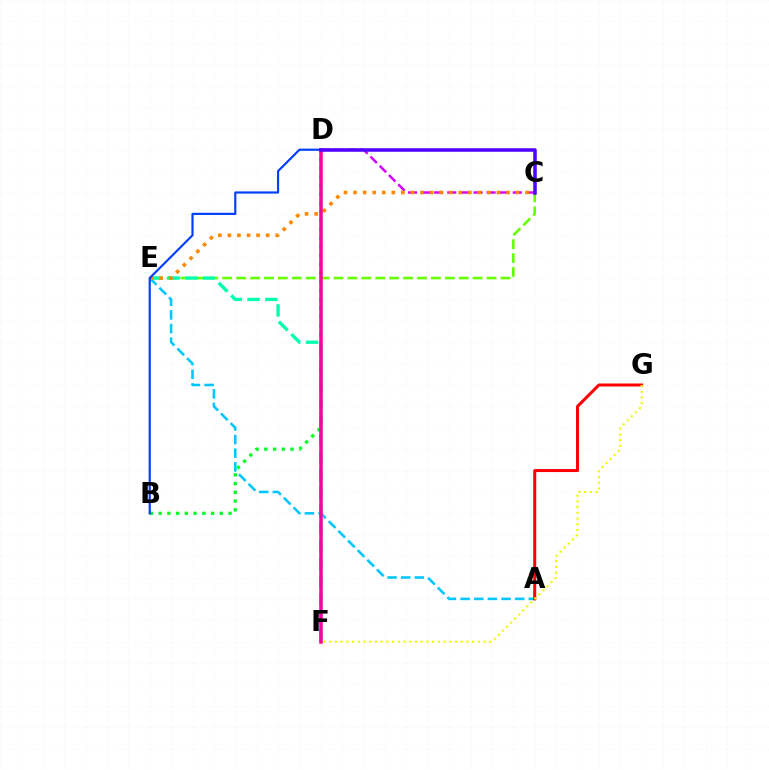{('A', 'E'): [{'color': '#00c7ff', 'line_style': 'dashed', 'thickness': 1.85}], ('C', 'E'): [{'color': '#66ff00', 'line_style': 'dashed', 'thickness': 1.89}, {'color': '#ff8800', 'line_style': 'dotted', 'thickness': 2.6}], ('E', 'F'): [{'color': '#00ffaf', 'line_style': 'dashed', 'thickness': 2.41}], ('A', 'G'): [{'color': '#ff0000', 'line_style': 'solid', 'thickness': 2.17}], ('C', 'D'): [{'color': '#d600ff', 'line_style': 'dashed', 'thickness': 1.78}, {'color': '#4f00ff', 'line_style': 'solid', 'thickness': 2.53}], ('B', 'D'): [{'color': '#00ff27', 'line_style': 'dotted', 'thickness': 2.38}, {'color': '#003fff', 'line_style': 'solid', 'thickness': 1.56}], ('D', 'F'): [{'color': '#ff00a0', 'line_style': 'solid', 'thickness': 2.53}], ('F', 'G'): [{'color': '#eeff00', 'line_style': 'dotted', 'thickness': 1.55}]}